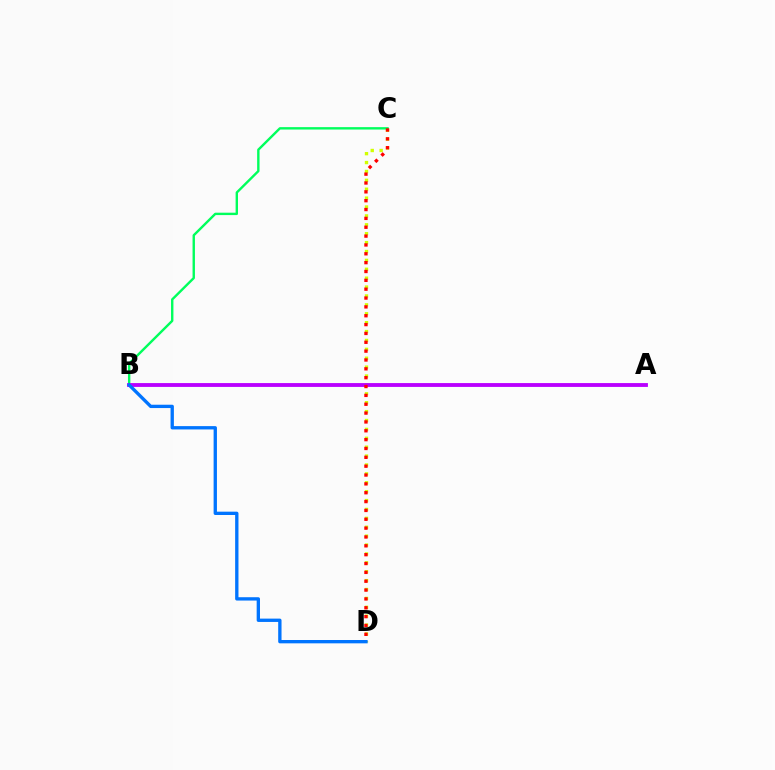{('C', 'D'): [{'color': '#d1ff00', 'line_style': 'dotted', 'thickness': 2.42}, {'color': '#ff0000', 'line_style': 'dotted', 'thickness': 2.4}], ('B', 'C'): [{'color': '#00ff5c', 'line_style': 'solid', 'thickness': 1.72}], ('A', 'B'): [{'color': '#b900ff', 'line_style': 'solid', 'thickness': 2.77}], ('B', 'D'): [{'color': '#0074ff', 'line_style': 'solid', 'thickness': 2.4}]}